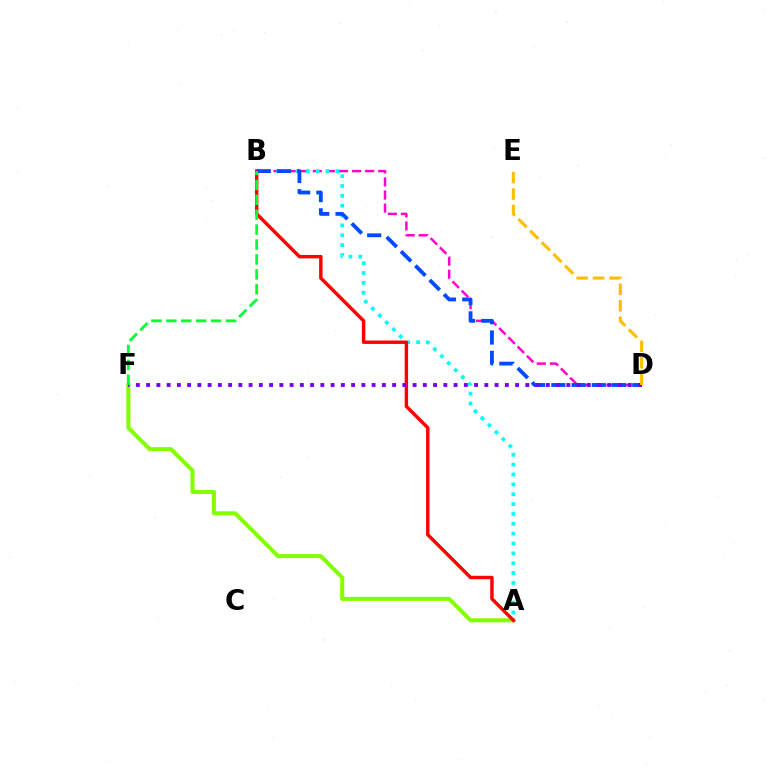{('B', 'D'): [{'color': '#ff00cf', 'line_style': 'dashed', 'thickness': 1.78}, {'color': '#004bff', 'line_style': 'dashed', 'thickness': 2.75}], ('A', 'F'): [{'color': '#84ff00', 'line_style': 'solid', 'thickness': 2.92}], ('A', 'B'): [{'color': '#00fff6', 'line_style': 'dotted', 'thickness': 2.68}, {'color': '#ff0000', 'line_style': 'solid', 'thickness': 2.47}], ('D', 'F'): [{'color': '#7200ff', 'line_style': 'dotted', 'thickness': 2.78}], ('B', 'F'): [{'color': '#00ff39', 'line_style': 'dashed', 'thickness': 2.03}], ('D', 'E'): [{'color': '#ffbd00', 'line_style': 'dashed', 'thickness': 2.24}]}